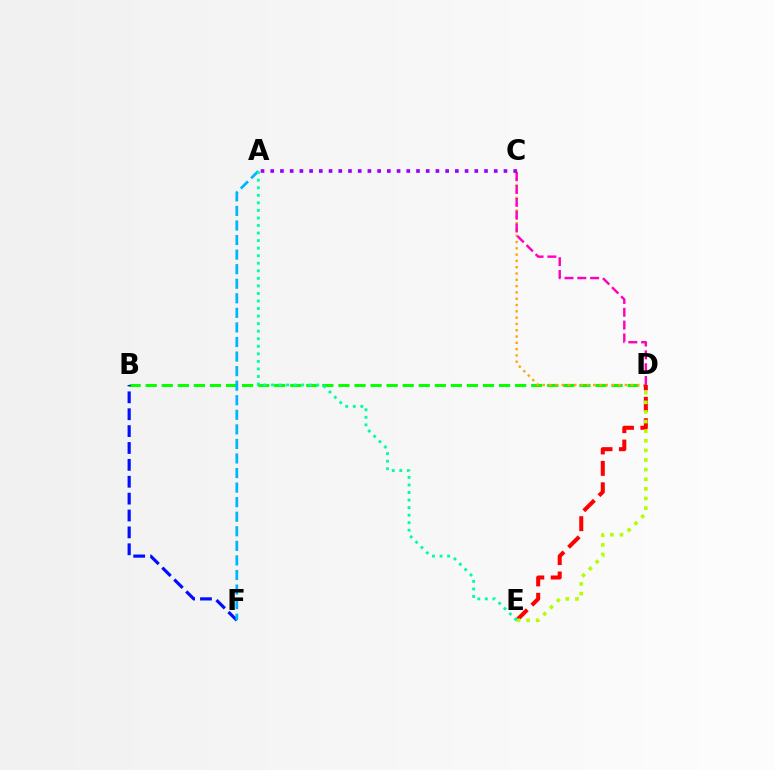{('B', 'D'): [{'color': '#08ff00', 'line_style': 'dashed', 'thickness': 2.18}], ('C', 'D'): [{'color': '#ffa500', 'line_style': 'dotted', 'thickness': 1.71}, {'color': '#ff00bd', 'line_style': 'dashed', 'thickness': 1.74}], ('B', 'F'): [{'color': '#0010ff', 'line_style': 'dashed', 'thickness': 2.29}], ('D', 'E'): [{'color': '#ff0000', 'line_style': 'dashed', 'thickness': 2.91}, {'color': '#b3ff00', 'line_style': 'dotted', 'thickness': 2.61}], ('A', 'F'): [{'color': '#00b5ff', 'line_style': 'dashed', 'thickness': 1.98}], ('A', 'E'): [{'color': '#00ff9d', 'line_style': 'dotted', 'thickness': 2.05}], ('A', 'C'): [{'color': '#9b00ff', 'line_style': 'dotted', 'thickness': 2.64}]}